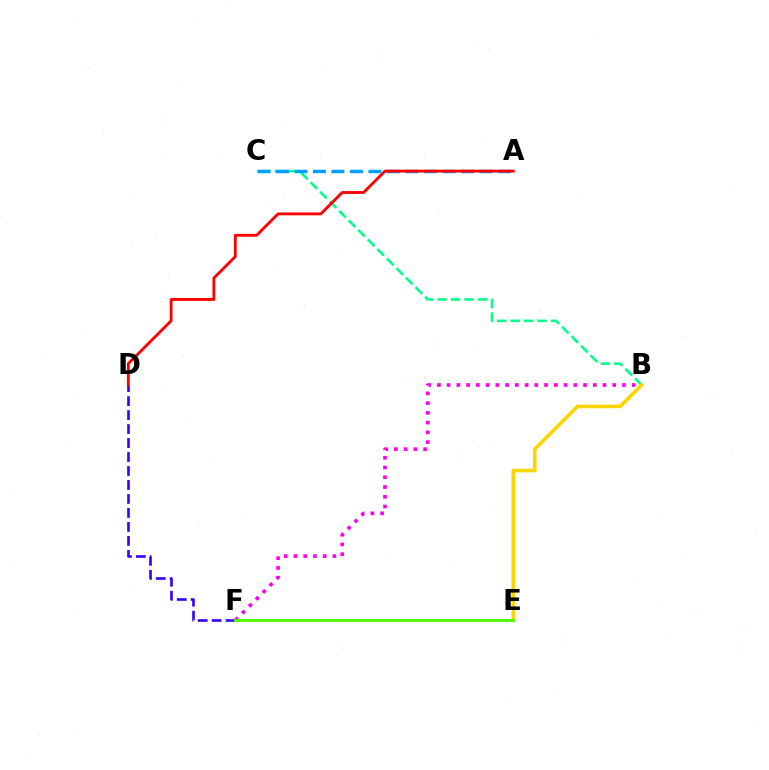{('B', 'F'): [{'color': '#ff00ed', 'line_style': 'dotted', 'thickness': 2.65}], ('D', 'F'): [{'color': '#3700ff', 'line_style': 'dashed', 'thickness': 1.9}], ('B', 'C'): [{'color': '#00ff86', 'line_style': 'dashed', 'thickness': 1.83}], ('B', 'E'): [{'color': '#ffd500', 'line_style': 'solid', 'thickness': 2.65}], ('A', 'C'): [{'color': '#009eff', 'line_style': 'dashed', 'thickness': 2.51}], ('A', 'D'): [{'color': '#ff0000', 'line_style': 'solid', 'thickness': 2.05}], ('E', 'F'): [{'color': '#4fff00', 'line_style': 'solid', 'thickness': 2.05}]}